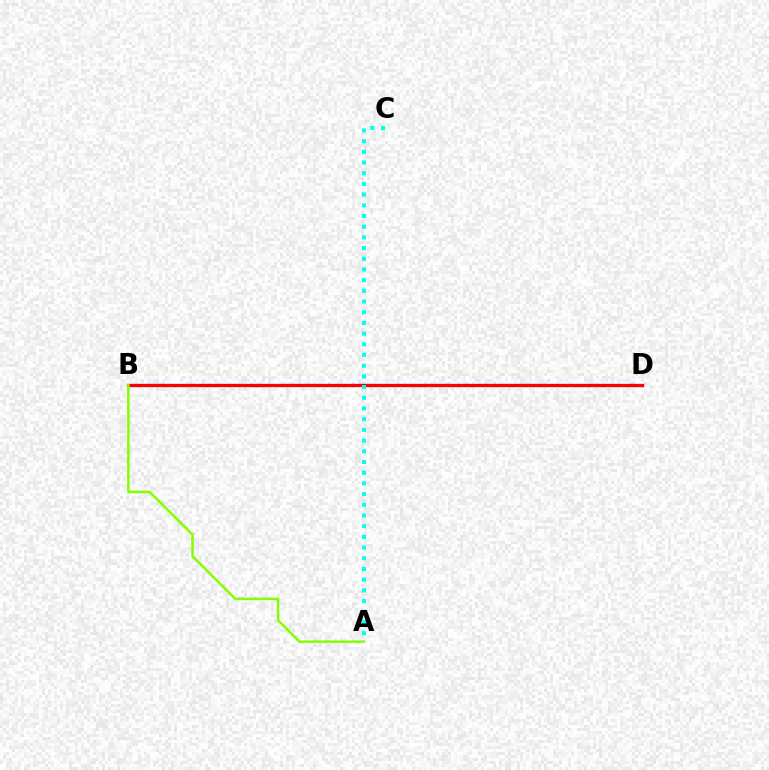{('B', 'D'): [{'color': '#7200ff', 'line_style': 'solid', 'thickness': 2.36}, {'color': '#ff0000', 'line_style': 'solid', 'thickness': 2.19}], ('A', 'B'): [{'color': '#84ff00', 'line_style': 'solid', 'thickness': 1.78}], ('A', 'C'): [{'color': '#00fff6', 'line_style': 'dotted', 'thickness': 2.91}]}